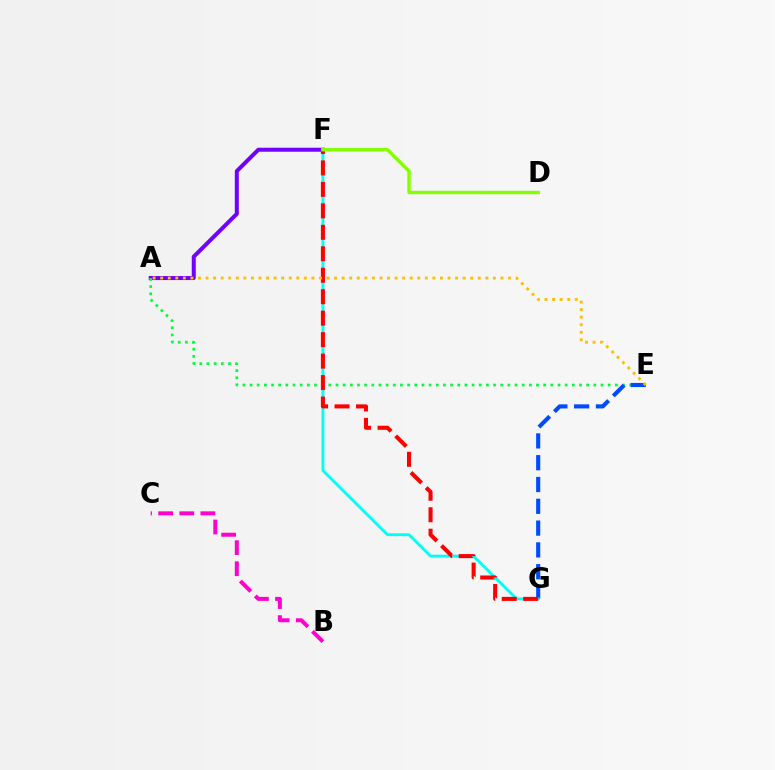{('A', 'F'): [{'color': '#7200ff', 'line_style': 'solid', 'thickness': 2.88}], ('A', 'E'): [{'color': '#00ff39', 'line_style': 'dotted', 'thickness': 1.95}, {'color': '#ffbd00', 'line_style': 'dotted', 'thickness': 2.05}], ('E', 'G'): [{'color': '#004bff', 'line_style': 'dashed', 'thickness': 2.96}], ('F', 'G'): [{'color': '#00fff6', 'line_style': 'solid', 'thickness': 2.06}, {'color': '#ff0000', 'line_style': 'dashed', 'thickness': 2.92}], ('D', 'F'): [{'color': '#84ff00', 'line_style': 'solid', 'thickness': 2.44}], ('B', 'C'): [{'color': '#ff00cf', 'line_style': 'dashed', 'thickness': 2.86}]}